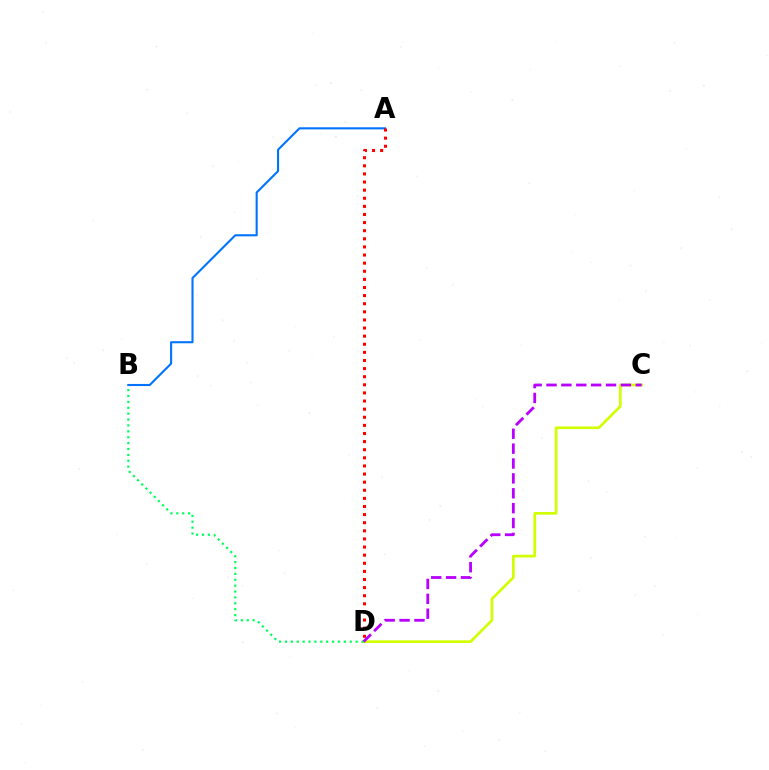{('C', 'D'): [{'color': '#d1ff00', 'line_style': 'solid', 'thickness': 1.93}, {'color': '#b900ff', 'line_style': 'dashed', 'thickness': 2.02}], ('B', 'D'): [{'color': '#00ff5c', 'line_style': 'dotted', 'thickness': 1.6}], ('A', 'B'): [{'color': '#0074ff', 'line_style': 'solid', 'thickness': 1.51}], ('A', 'D'): [{'color': '#ff0000', 'line_style': 'dotted', 'thickness': 2.2}]}